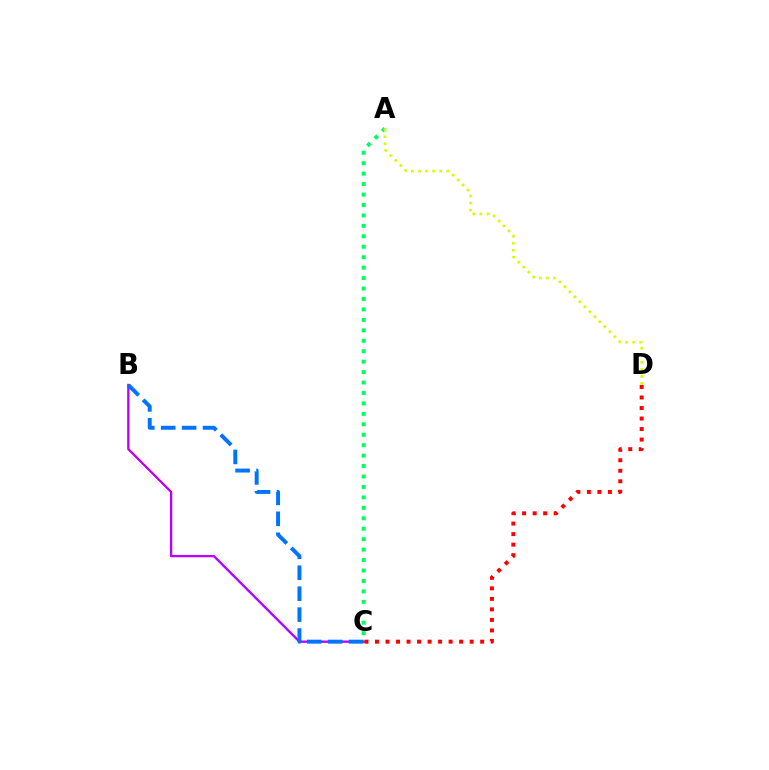{('A', 'C'): [{'color': '#00ff5c', 'line_style': 'dotted', 'thickness': 2.84}], ('A', 'D'): [{'color': '#d1ff00', 'line_style': 'dotted', 'thickness': 1.91}], ('B', 'C'): [{'color': '#b900ff', 'line_style': 'solid', 'thickness': 1.67}, {'color': '#0074ff', 'line_style': 'dashed', 'thickness': 2.84}], ('C', 'D'): [{'color': '#ff0000', 'line_style': 'dotted', 'thickness': 2.86}]}